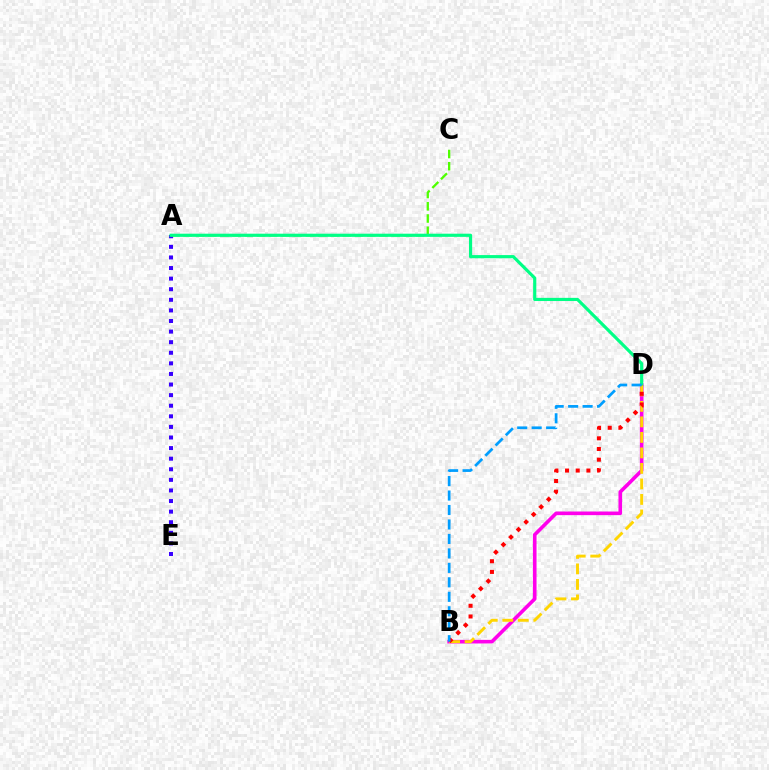{('A', 'E'): [{'color': '#3700ff', 'line_style': 'dotted', 'thickness': 2.88}], ('B', 'D'): [{'color': '#ff00ed', 'line_style': 'solid', 'thickness': 2.6}, {'color': '#ffd500', 'line_style': 'dashed', 'thickness': 2.11}, {'color': '#ff0000', 'line_style': 'dotted', 'thickness': 2.9}, {'color': '#009eff', 'line_style': 'dashed', 'thickness': 1.97}], ('A', 'C'): [{'color': '#4fff00', 'line_style': 'dashed', 'thickness': 1.66}], ('A', 'D'): [{'color': '#00ff86', 'line_style': 'solid', 'thickness': 2.28}]}